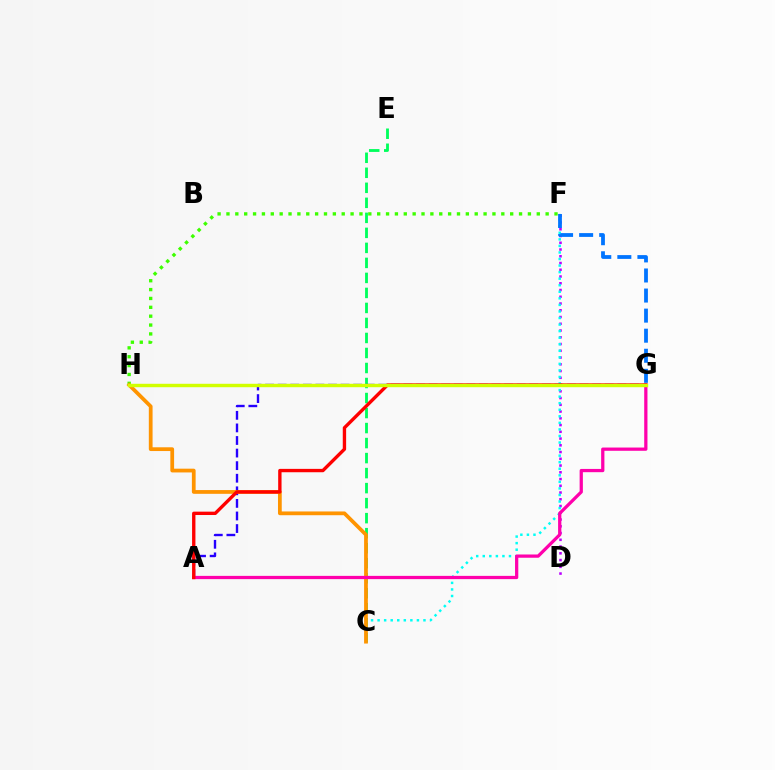{('D', 'F'): [{'color': '#b900ff', 'line_style': 'dotted', 'thickness': 1.83}], ('C', 'E'): [{'color': '#00ff5c', 'line_style': 'dashed', 'thickness': 2.04}], ('C', 'F'): [{'color': '#00fff6', 'line_style': 'dotted', 'thickness': 1.78}], ('F', 'H'): [{'color': '#3dff00', 'line_style': 'dotted', 'thickness': 2.41}], ('A', 'G'): [{'color': '#2500ff', 'line_style': 'dashed', 'thickness': 1.71}, {'color': '#ff00ac', 'line_style': 'solid', 'thickness': 2.34}, {'color': '#ff0000', 'line_style': 'solid', 'thickness': 2.42}], ('F', 'G'): [{'color': '#0074ff', 'line_style': 'dashed', 'thickness': 2.73}], ('C', 'H'): [{'color': '#ff9400', 'line_style': 'solid', 'thickness': 2.7}], ('G', 'H'): [{'color': '#d1ff00', 'line_style': 'solid', 'thickness': 2.46}]}